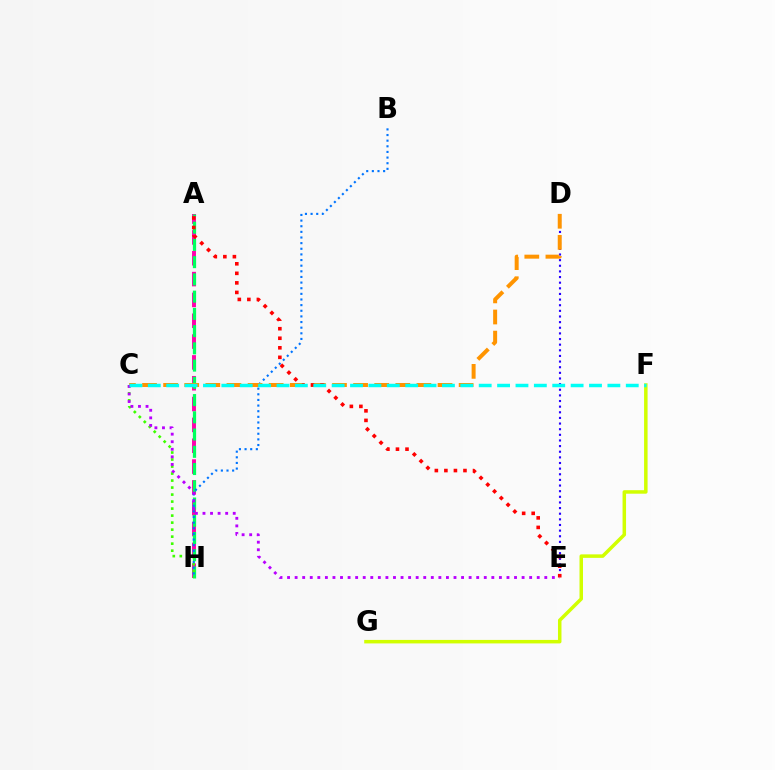{('A', 'H'): [{'color': '#ff00ac', 'line_style': 'dashed', 'thickness': 2.83}, {'color': '#00ff5c', 'line_style': 'dashed', 'thickness': 2.34}], ('D', 'E'): [{'color': '#2500ff', 'line_style': 'dotted', 'thickness': 1.53}], ('C', 'H'): [{'color': '#3dff00', 'line_style': 'dotted', 'thickness': 1.9}], ('B', 'H'): [{'color': '#0074ff', 'line_style': 'dotted', 'thickness': 1.53}], ('F', 'G'): [{'color': '#d1ff00', 'line_style': 'solid', 'thickness': 2.52}], ('C', 'D'): [{'color': '#ff9400', 'line_style': 'dashed', 'thickness': 2.87}], ('A', 'E'): [{'color': '#ff0000', 'line_style': 'dotted', 'thickness': 2.59}], ('C', 'E'): [{'color': '#b900ff', 'line_style': 'dotted', 'thickness': 2.06}], ('C', 'F'): [{'color': '#00fff6', 'line_style': 'dashed', 'thickness': 2.5}]}